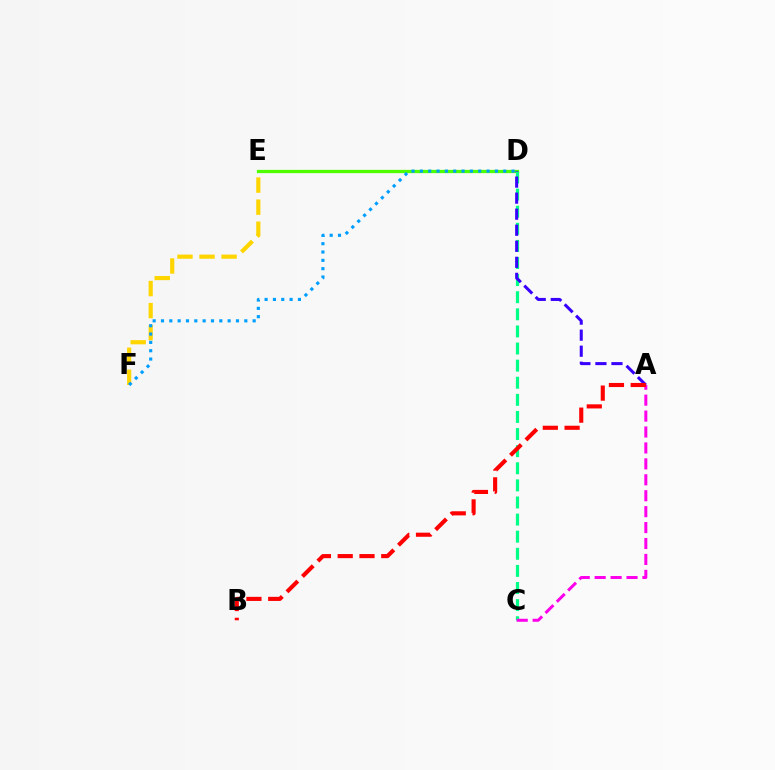{('D', 'E'): [{'color': '#4fff00', 'line_style': 'solid', 'thickness': 2.36}], ('E', 'F'): [{'color': '#ffd500', 'line_style': 'dashed', 'thickness': 3.0}], ('D', 'F'): [{'color': '#009eff', 'line_style': 'dotted', 'thickness': 2.26}], ('C', 'D'): [{'color': '#00ff86', 'line_style': 'dashed', 'thickness': 2.32}], ('A', 'D'): [{'color': '#3700ff', 'line_style': 'dashed', 'thickness': 2.18}], ('A', 'C'): [{'color': '#ff00ed', 'line_style': 'dashed', 'thickness': 2.16}], ('A', 'B'): [{'color': '#ff0000', 'line_style': 'dashed', 'thickness': 2.96}]}